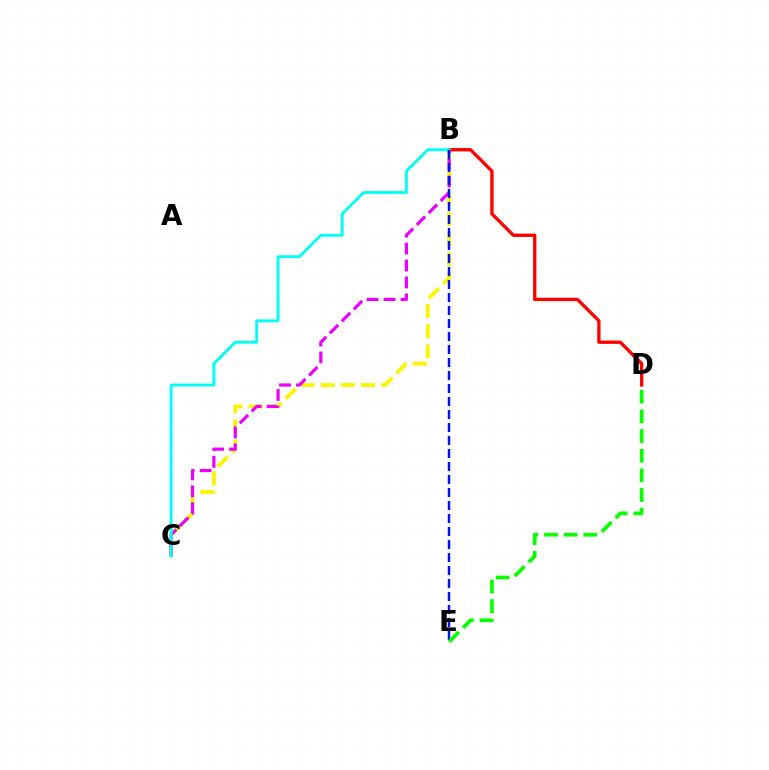{('B', 'C'): [{'color': '#fcf500', 'line_style': 'dashed', 'thickness': 2.75}, {'color': '#ee00ff', 'line_style': 'dashed', 'thickness': 2.3}, {'color': '#00fff6', 'line_style': 'solid', 'thickness': 2.06}], ('B', 'D'): [{'color': '#ff0000', 'line_style': 'solid', 'thickness': 2.39}], ('B', 'E'): [{'color': '#0010ff', 'line_style': 'dashed', 'thickness': 1.77}], ('D', 'E'): [{'color': '#08ff00', 'line_style': 'dashed', 'thickness': 2.67}]}